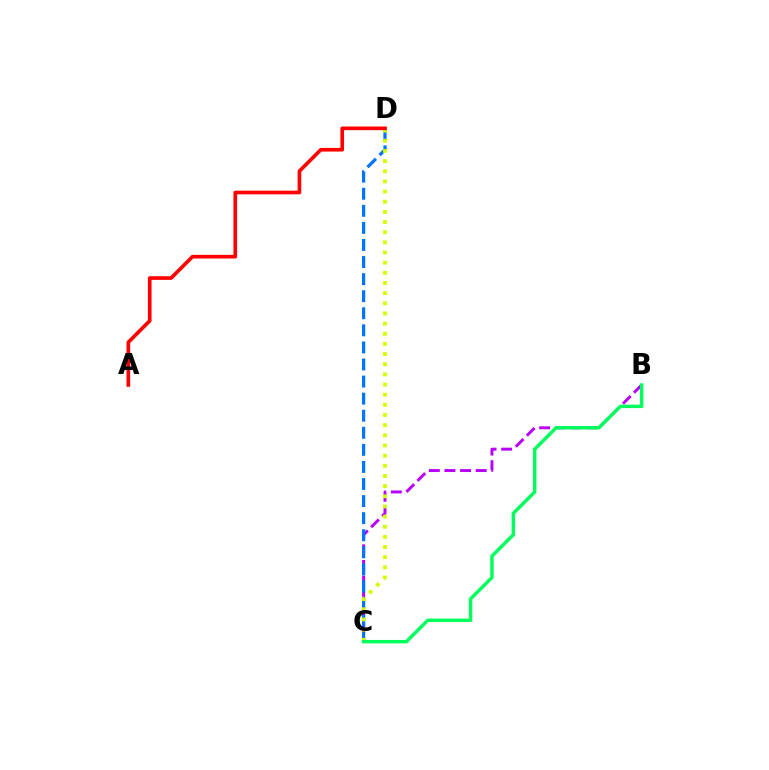{('B', 'C'): [{'color': '#b900ff', 'line_style': 'dashed', 'thickness': 2.12}, {'color': '#00ff5c', 'line_style': 'solid', 'thickness': 2.47}], ('C', 'D'): [{'color': '#0074ff', 'line_style': 'dashed', 'thickness': 2.32}, {'color': '#d1ff00', 'line_style': 'dotted', 'thickness': 2.76}], ('A', 'D'): [{'color': '#ff0000', 'line_style': 'solid', 'thickness': 2.64}]}